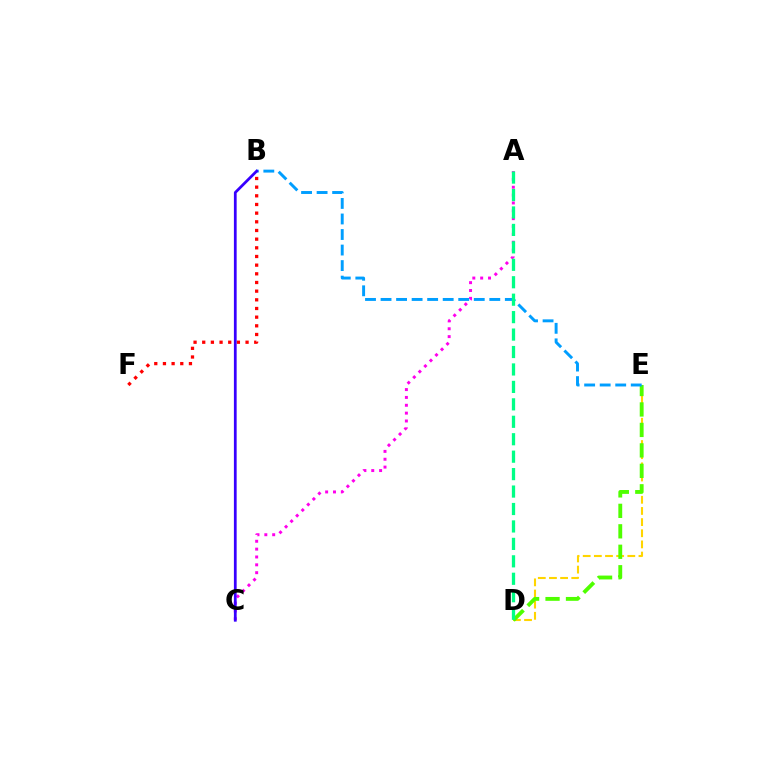{('D', 'E'): [{'color': '#ffd500', 'line_style': 'dashed', 'thickness': 1.51}, {'color': '#4fff00', 'line_style': 'dashed', 'thickness': 2.78}], ('A', 'C'): [{'color': '#ff00ed', 'line_style': 'dotted', 'thickness': 2.13}], ('B', 'F'): [{'color': '#ff0000', 'line_style': 'dotted', 'thickness': 2.35}], ('B', 'E'): [{'color': '#009eff', 'line_style': 'dashed', 'thickness': 2.11}], ('B', 'C'): [{'color': '#3700ff', 'line_style': 'solid', 'thickness': 1.98}], ('A', 'D'): [{'color': '#00ff86', 'line_style': 'dashed', 'thickness': 2.37}]}